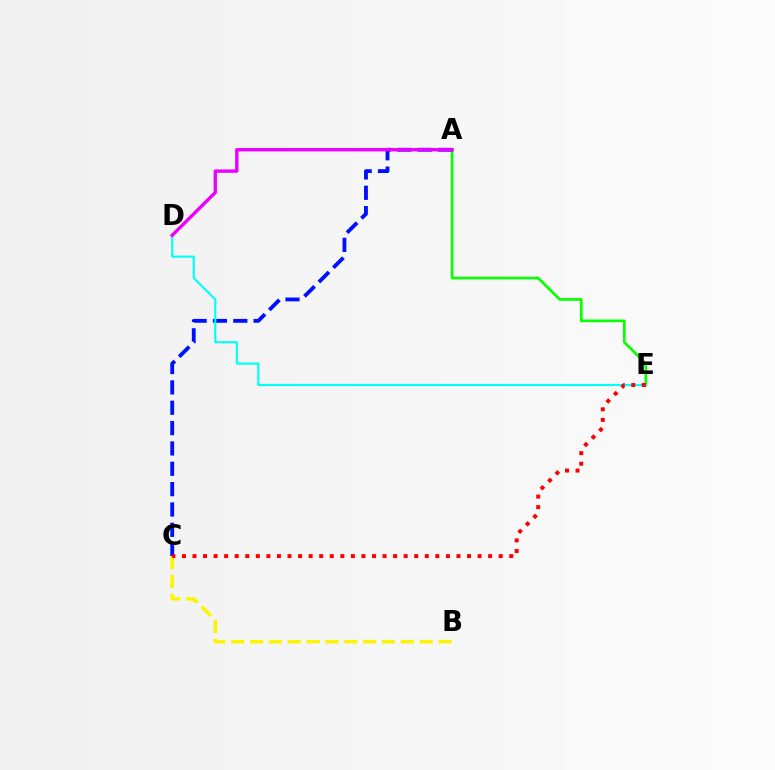{('A', 'E'): [{'color': '#08ff00', 'line_style': 'solid', 'thickness': 1.95}], ('A', 'C'): [{'color': '#0010ff', 'line_style': 'dashed', 'thickness': 2.76}], ('B', 'C'): [{'color': '#fcf500', 'line_style': 'dashed', 'thickness': 2.56}], ('D', 'E'): [{'color': '#00fff6', 'line_style': 'solid', 'thickness': 1.53}], ('C', 'E'): [{'color': '#ff0000', 'line_style': 'dotted', 'thickness': 2.87}], ('A', 'D'): [{'color': '#ee00ff', 'line_style': 'solid', 'thickness': 2.43}]}